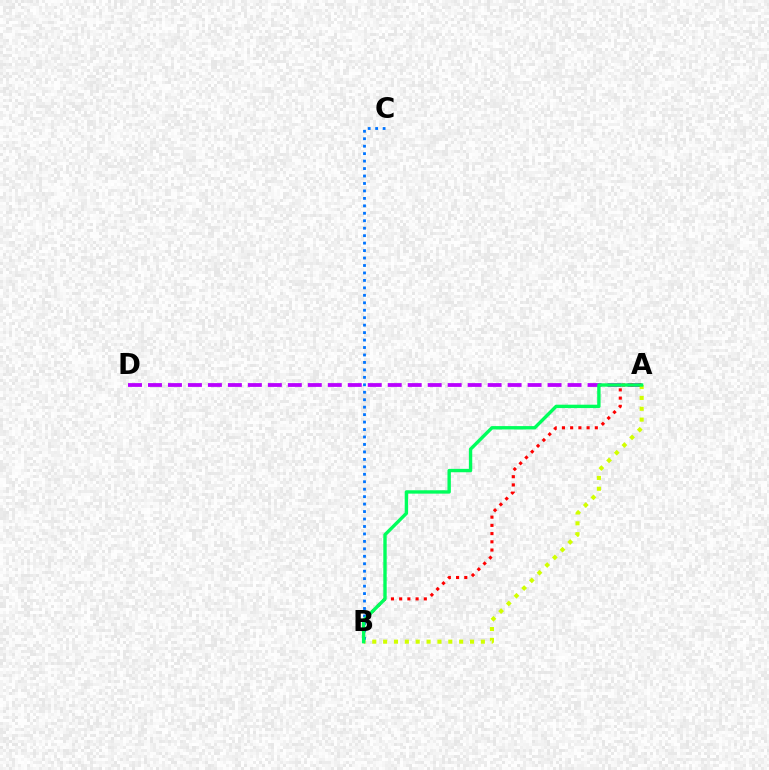{('A', 'D'): [{'color': '#b900ff', 'line_style': 'dashed', 'thickness': 2.71}], ('A', 'B'): [{'color': '#ff0000', 'line_style': 'dotted', 'thickness': 2.23}, {'color': '#d1ff00', 'line_style': 'dotted', 'thickness': 2.95}, {'color': '#00ff5c', 'line_style': 'solid', 'thickness': 2.43}], ('B', 'C'): [{'color': '#0074ff', 'line_style': 'dotted', 'thickness': 2.03}]}